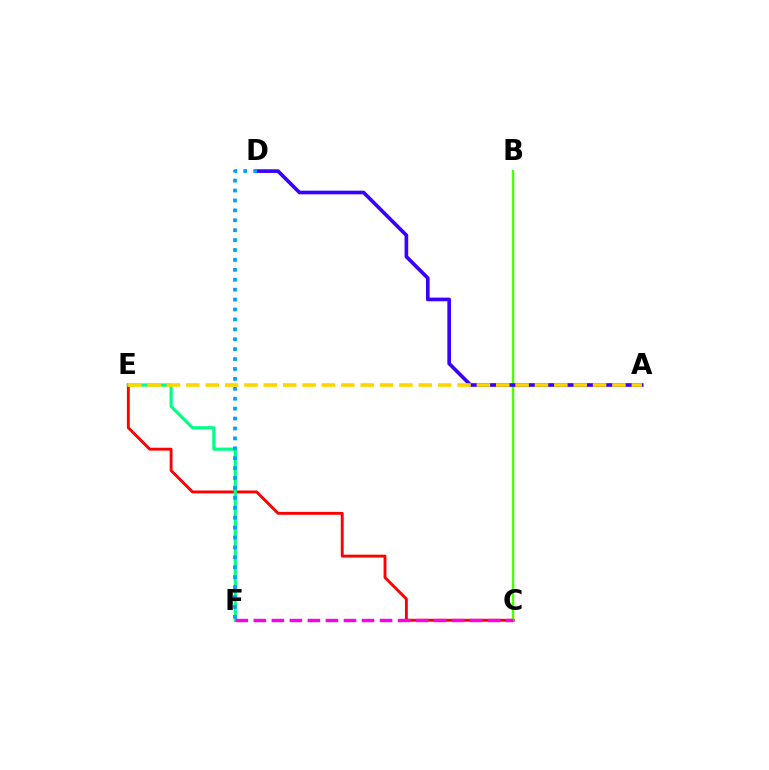{('C', 'E'): [{'color': '#ff0000', 'line_style': 'solid', 'thickness': 2.08}], ('B', 'C'): [{'color': '#4fff00', 'line_style': 'solid', 'thickness': 1.74}], ('E', 'F'): [{'color': '#00ff86', 'line_style': 'solid', 'thickness': 2.3}], ('A', 'D'): [{'color': '#3700ff', 'line_style': 'solid', 'thickness': 2.63}], ('D', 'F'): [{'color': '#009eff', 'line_style': 'dotted', 'thickness': 2.69}], ('C', 'F'): [{'color': '#ff00ed', 'line_style': 'dashed', 'thickness': 2.45}], ('A', 'E'): [{'color': '#ffd500', 'line_style': 'dashed', 'thickness': 2.63}]}